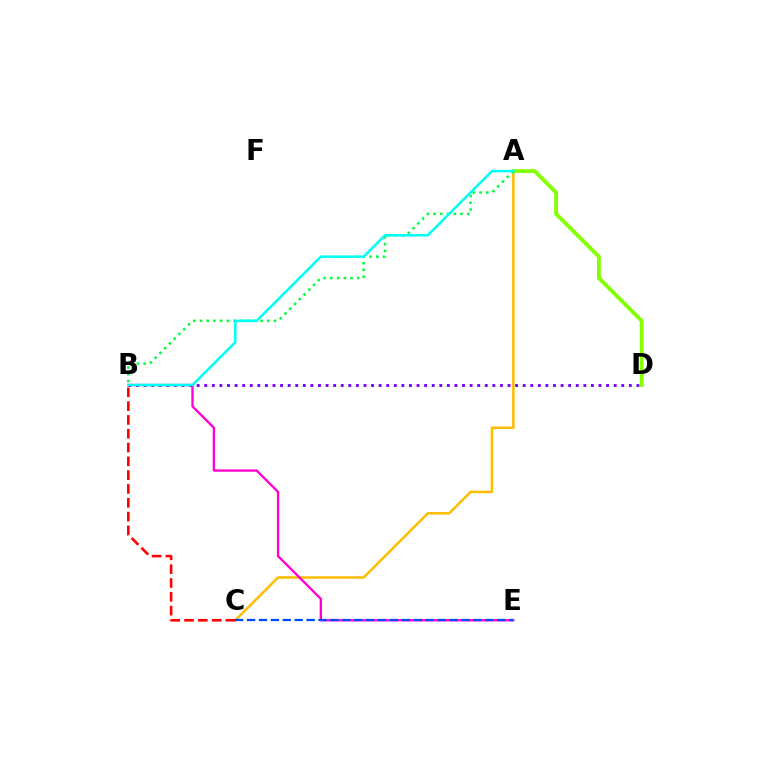{('A', 'C'): [{'color': '#ffbd00', 'line_style': 'solid', 'thickness': 1.82}], ('B', 'E'): [{'color': '#ff00cf', 'line_style': 'solid', 'thickness': 1.68}], ('C', 'E'): [{'color': '#004bff', 'line_style': 'dashed', 'thickness': 1.62}], ('A', 'D'): [{'color': '#84ff00', 'line_style': 'solid', 'thickness': 2.76}], ('A', 'B'): [{'color': '#00ff39', 'line_style': 'dotted', 'thickness': 1.83}, {'color': '#00fff6', 'line_style': 'solid', 'thickness': 1.82}], ('B', 'D'): [{'color': '#7200ff', 'line_style': 'dotted', 'thickness': 2.06}], ('B', 'C'): [{'color': '#ff0000', 'line_style': 'dashed', 'thickness': 1.88}]}